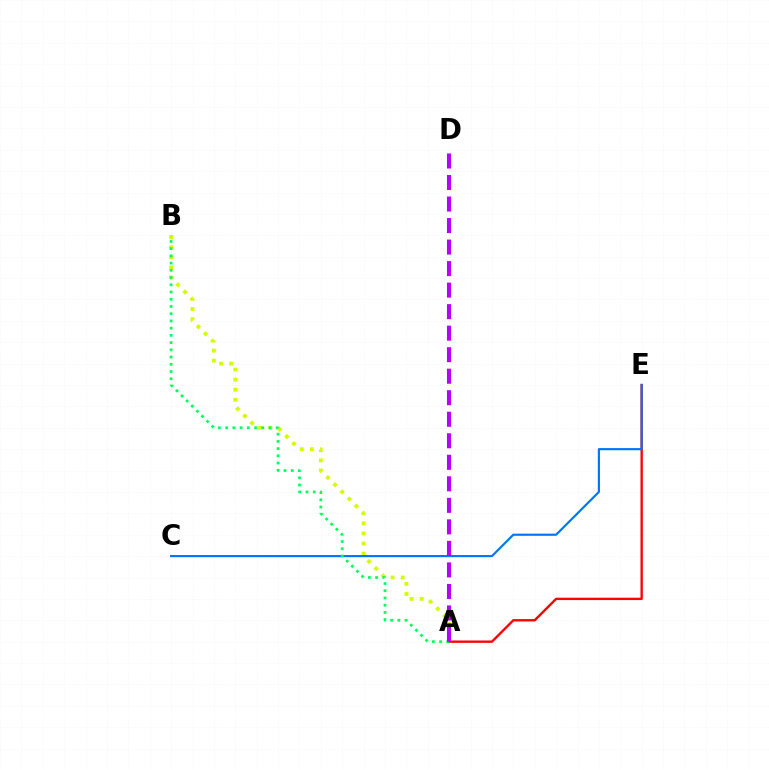{('A', 'B'): [{'color': '#d1ff00', 'line_style': 'dotted', 'thickness': 2.74}, {'color': '#00ff5c', 'line_style': 'dotted', 'thickness': 1.96}], ('A', 'E'): [{'color': '#ff0000', 'line_style': 'solid', 'thickness': 1.7}], ('C', 'E'): [{'color': '#0074ff', 'line_style': 'solid', 'thickness': 1.55}], ('A', 'D'): [{'color': '#b900ff', 'line_style': 'dashed', 'thickness': 2.92}]}